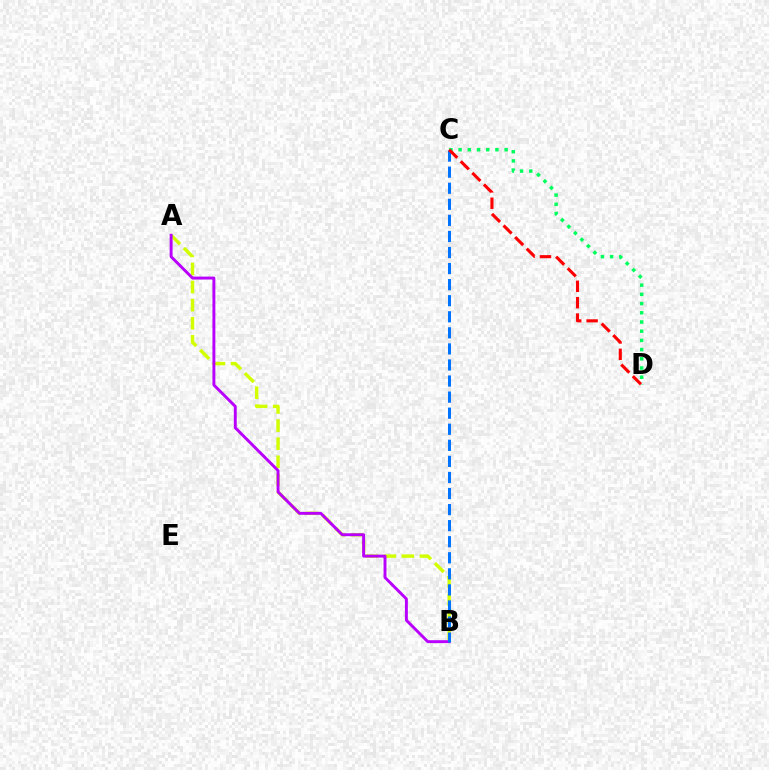{('A', 'B'): [{'color': '#d1ff00', 'line_style': 'dashed', 'thickness': 2.46}, {'color': '#b900ff', 'line_style': 'solid', 'thickness': 2.1}], ('B', 'C'): [{'color': '#0074ff', 'line_style': 'dashed', 'thickness': 2.18}], ('C', 'D'): [{'color': '#00ff5c', 'line_style': 'dotted', 'thickness': 2.5}, {'color': '#ff0000', 'line_style': 'dashed', 'thickness': 2.23}]}